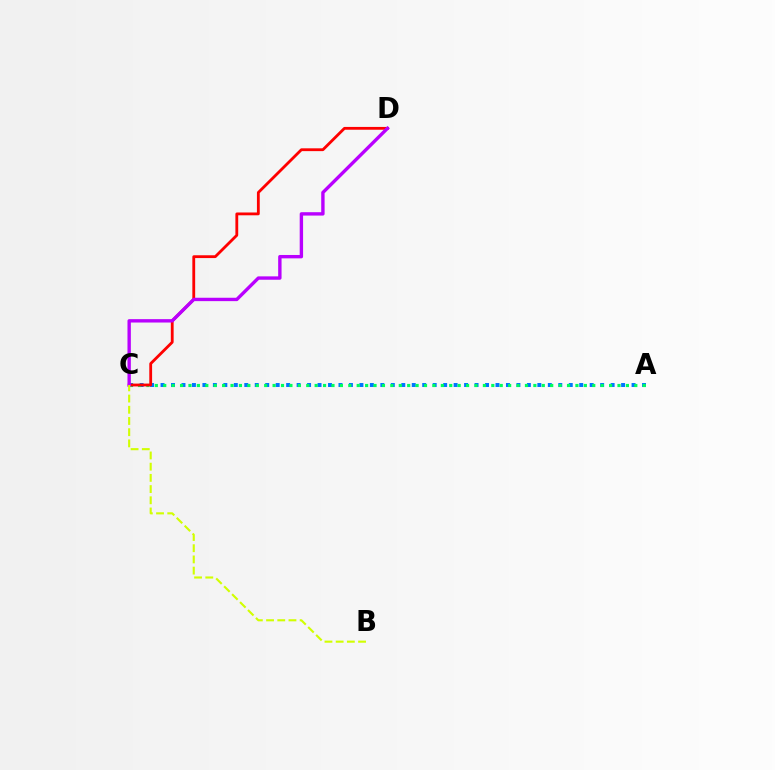{('A', 'C'): [{'color': '#0074ff', 'line_style': 'dotted', 'thickness': 2.84}, {'color': '#00ff5c', 'line_style': 'dotted', 'thickness': 2.29}], ('C', 'D'): [{'color': '#ff0000', 'line_style': 'solid', 'thickness': 2.02}, {'color': '#b900ff', 'line_style': 'solid', 'thickness': 2.43}], ('B', 'C'): [{'color': '#d1ff00', 'line_style': 'dashed', 'thickness': 1.52}]}